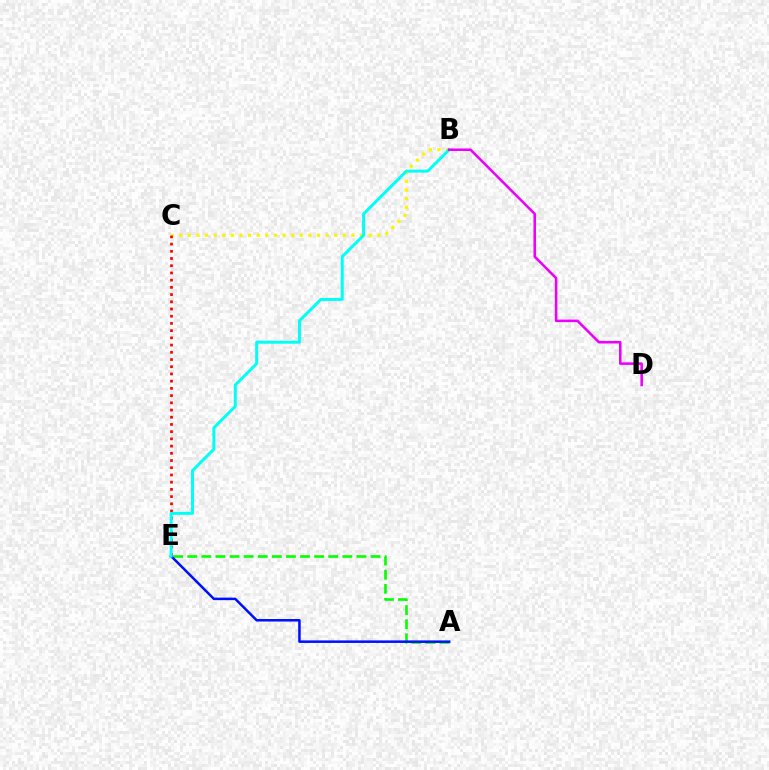{('B', 'C'): [{'color': '#fcf500', 'line_style': 'dotted', 'thickness': 2.34}], ('A', 'E'): [{'color': '#08ff00', 'line_style': 'dashed', 'thickness': 1.92}, {'color': '#0010ff', 'line_style': 'solid', 'thickness': 1.82}], ('C', 'E'): [{'color': '#ff0000', 'line_style': 'dotted', 'thickness': 1.96}], ('B', 'E'): [{'color': '#00fff6', 'line_style': 'solid', 'thickness': 2.14}], ('B', 'D'): [{'color': '#ee00ff', 'line_style': 'solid', 'thickness': 1.84}]}